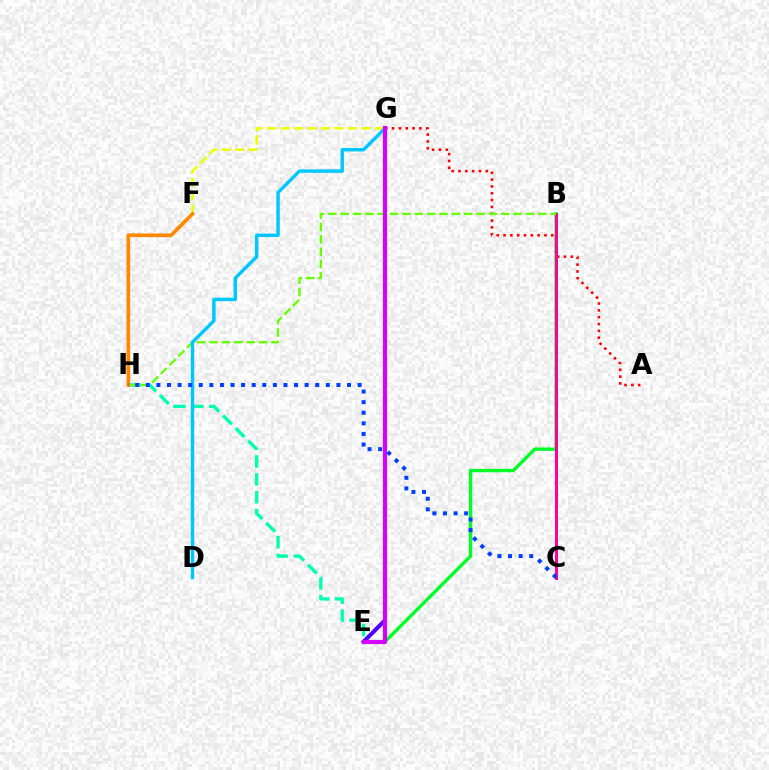{('A', 'G'): [{'color': '#ff0000', 'line_style': 'dotted', 'thickness': 1.85}], ('B', 'E'): [{'color': '#00ff27', 'line_style': 'solid', 'thickness': 2.42}], ('E', 'H'): [{'color': '#00ffaf', 'line_style': 'dashed', 'thickness': 2.43}], ('E', 'G'): [{'color': '#4f00ff', 'line_style': 'solid', 'thickness': 2.91}, {'color': '#d600ff', 'line_style': 'solid', 'thickness': 2.98}], ('B', 'C'): [{'color': '#ff00a0', 'line_style': 'solid', 'thickness': 2.17}], ('F', 'G'): [{'color': '#eeff00', 'line_style': 'dashed', 'thickness': 1.82}], ('B', 'H'): [{'color': '#66ff00', 'line_style': 'dashed', 'thickness': 1.68}], ('F', 'H'): [{'color': '#ff8800', 'line_style': 'solid', 'thickness': 2.65}], ('D', 'G'): [{'color': '#00c7ff', 'line_style': 'solid', 'thickness': 2.47}], ('C', 'H'): [{'color': '#003fff', 'line_style': 'dotted', 'thickness': 2.88}]}